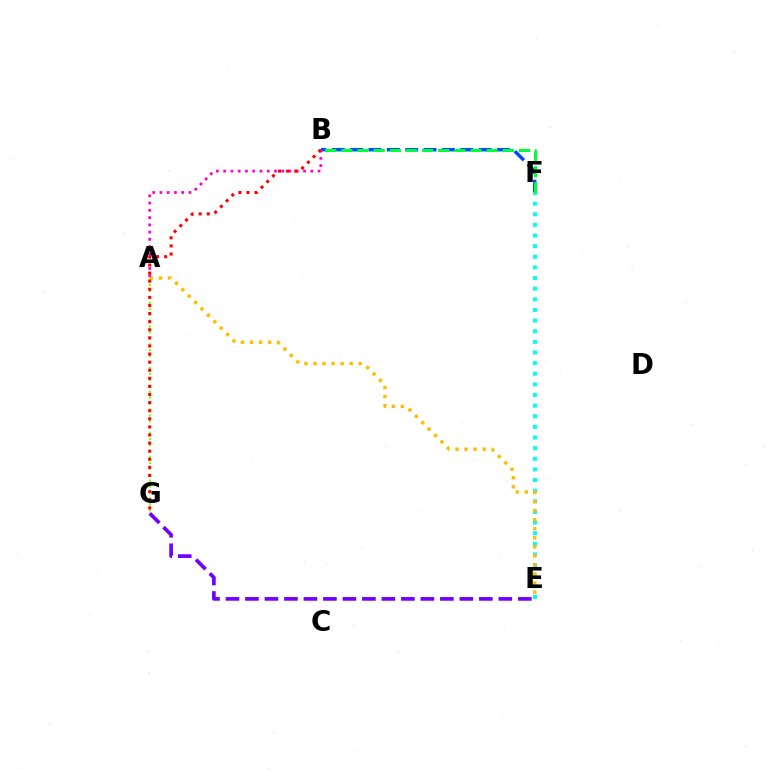{('B', 'F'): [{'color': '#004bff', 'line_style': 'dashed', 'thickness': 2.49}, {'color': '#00ff39', 'line_style': 'dashed', 'thickness': 2.19}], ('A', 'G'): [{'color': '#84ff00', 'line_style': 'dotted', 'thickness': 1.61}], ('E', 'F'): [{'color': '#00fff6', 'line_style': 'dotted', 'thickness': 2.89}], ('A', 'E'): [{'color': '#ffbd00', 'line_style': 'dotted', 'thickness': 2.46}], ('A', 'B'): [{'color': '#ff00cf', 'line_style': 'dotted', 'thickness': 1.97}], ('E', 'G'): [{'color': '#7200ff', 'line_style': 'dashed', 'thickness': 2.65}], ('B', 'G'): [{'color': '#ff0000', 'line_style': 'dotted', 'thickness': 2.2}]}